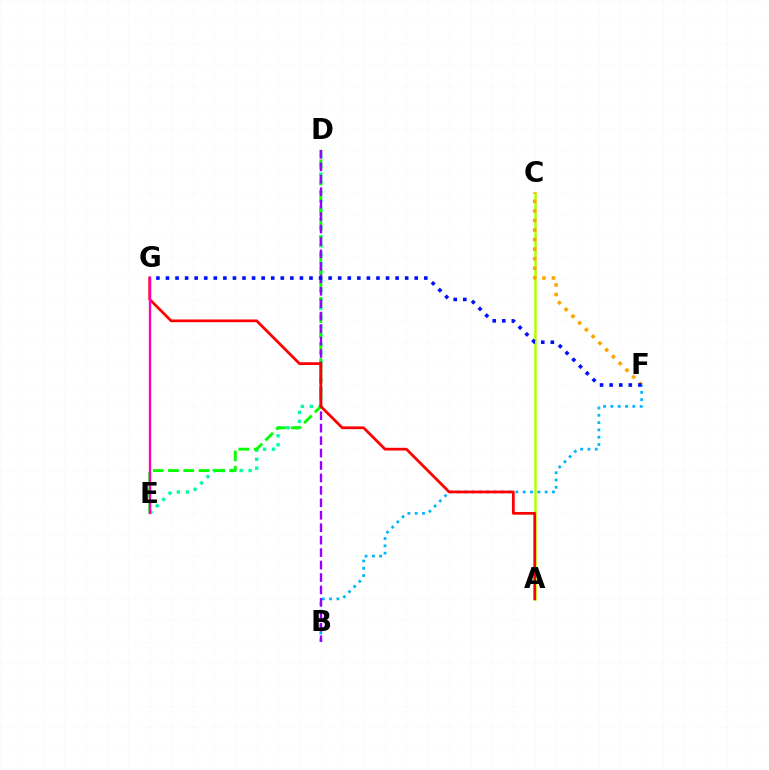{('D', 'E'): [{'color': '#00ff9d', 'line_style': 'dotted', 'thickness': 2.43}, {'color': '#08ff00', 'line_style': 'dashed', 'thickness': 2.08}], ('B', 'F'): [{'color': '#00b5ff', 'line_style': 'dotted', 'thickness': 1.98}], ('A', 'C'): [{'color': '#b3ff00', 'line_style': 'solid', 'thickness': 1.81}], ('B', 'D'): [{'color': '#9b00ff', 'line_style': 'dashed', 'thickness': 1.69}], ('C', 'F'): [{'color': '#ffa500', 'line_style': 'dotted', 'thickness': 2.59}], ('A', 'G'): [{'color': '#ff0000', 'line_style': 'solid', 'thickness': 1.98}], ('E', 'G'): [{'color': '#ff00bd', 'line_style': 'solid', 'thickness': 1.69}], ('F', 'G'): [{'color': '#0010ff', 'line_style': 'dotted', 'thickness': 2.6}]}